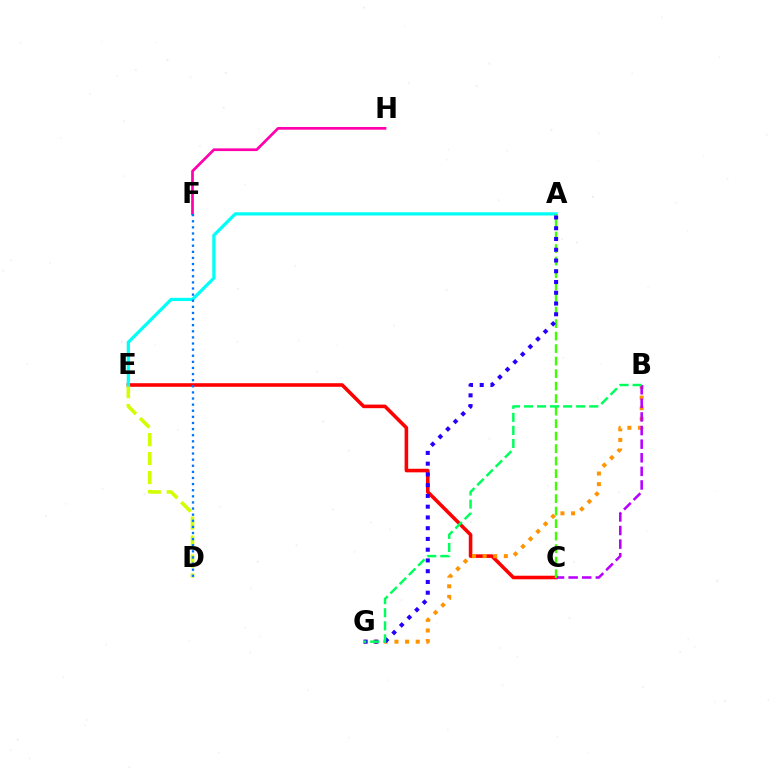{('C', 'E'): [{'color': '#ff0000', 'line_style': 'solid', 'thickness': 2.57}], ('D', 'E'): [{'color': '#d1ff00', 'line_style': 'dashed', 'thickness': 2.58}], ('A', 'E'): [{'color': '#00fff6', 'line_style': 'solid', 'thickness': 2.32}], ('B', 'G'): [{'color': '#ff9400', 'line_style': 'dotted', 'thickness': 2.88}, {'color': '#00ff5c', 'line_style': 'dashed', 'thickness': 1.77}], ('B', 'C'): [{'color': '#b900ff', 'line_style': 'dashed', 'thickness': 1.85}], ('A', 'C'): [{'color': '#3dff00', 'line_style': 'dashed', 'thickness': 1.7}], ('F', 'H'): [{'color': '#ff00ac', 'line_style': 'solid', 'thickness': 1.95}], ('D', 'F'): [{'color': '#0074ff', 'line_style': 'dotted', 'thickness': 1.66}], ('A', 'G'): [{'color': '#2500ff', 'line_style': 'dotted', 'thickness': 2.92}]}